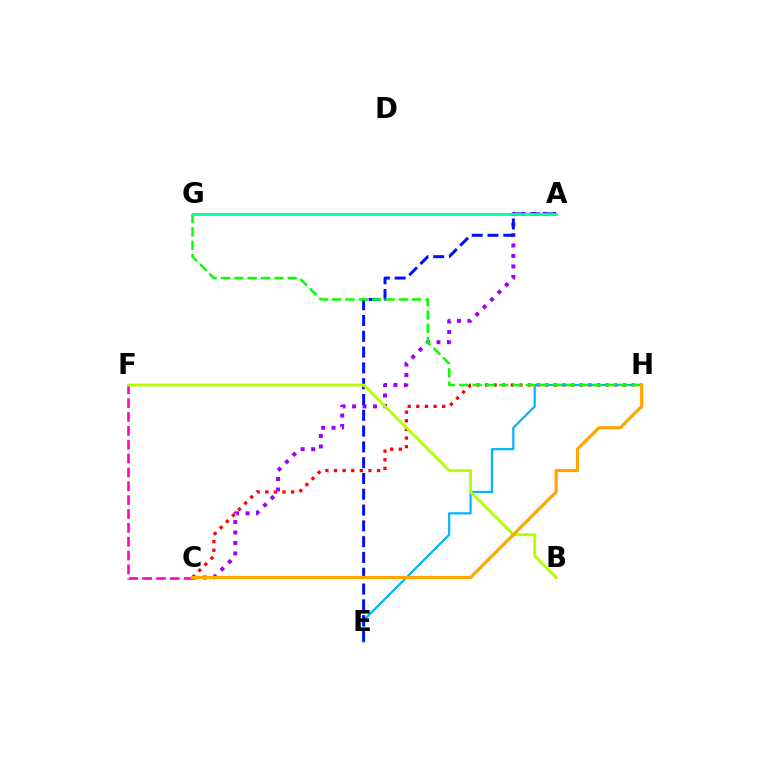{('C', 'H'): [{'color': '#ff0000', 'line_style': 'dotted', 'thickness': 2.34}, {'color': '#ffa500', 'line_style': 'solid', 'thickness': 2.28}], ('A', 'C'): [{'color': '#9b00ff', 'line_style': 'dotted', 'thickness': 2.84}], ('E', 'H'): [{'color': '#00b5ff', 'line_style': 'solid', 'thickness': 1.6}], ('A', 'E'): [{'color': '#0010ff', 'line_style': 'dashed', 'thickness': 2.15}], ('G', 'H'): [{'color': '#08ff00', 'line_style': 'dashed', 'thickness': 1.81}], ('A', 'G'): [{'color': '#00ff9d', 'line_style': 'solid', 'thickness': 1.99}], ('C', 'F'): [{'color': '#ff00bd', 'line_style': 'dashed', 'thickness': 1.88}], ('B', 'F'): [{'color': '#b3ff00', 'line_style': 'solid', 'thickness': 2.05}]}